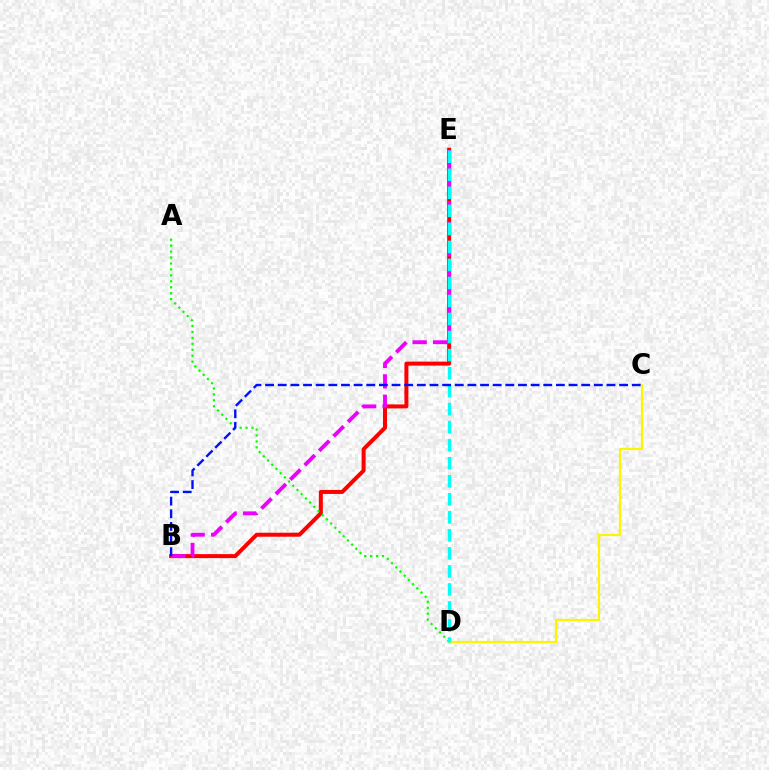{('B', 'E'): [{'color': '#ff0000', 'line_style': 'solid', 'thickness': 2.88}, {'color': '#ee00ff', 'line_style': 'dashed', 'thickness': 2.77}], ('C', 'D'): [{'color': '#fcf500', 'line_style': 'solid', 'thickness': 1.61}], ('A', 'D'): [{'color': '#08ff00', 'line_style': 'dotted', 'thickness': 1.62}], ('D', 'E'): [{'color': '#00fff6', 'line_style': 'dashed', 'thickness': 2.45}], ('B', 'C'): [{'color': '#0010ff', 'line_style': 'dashed', 'thickness': 1.72}]}